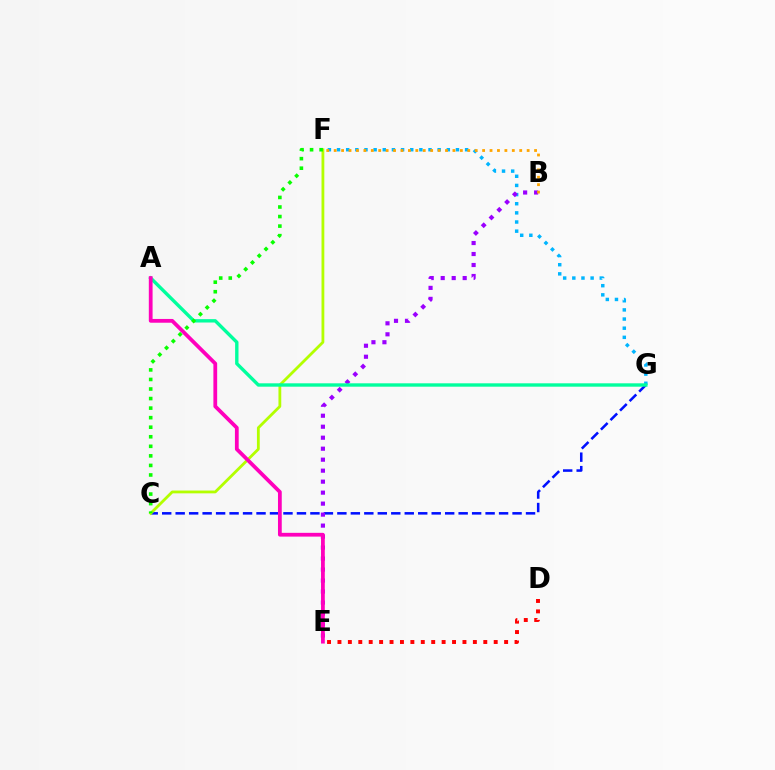{('C', 'G'): [{'color': '#0010ff', 'line_style': 'dashed', 'thickness': 1.83}], ('C', 'F'): [{'color': '#b3ff00', 'line_style': 'solid', 'thickness': 2.02}, {'color': '#08ff00', 'line_style': 'dotted', 'thickness': 2.59}], ('F', 'G'): [{'color': '#00b5ff', 'line_style': 'dotted', 'thickness': 2.49}], ('B', 'E'): [{'color': '#9b00ff', 'line_style': 'dotted', 'thickness': 2.99}], ('D', 'E'): [{'color': '#ff0000', 'line_style': 'dotted', 'thickness': 2.83}], ('B', 'F'): [{'color': '#ffa500', 'line_style': 'dotted', 'thickness': 2.02}], ('A', 'G'): [{'color': '#00ff9d', 'line_style': 'solid', 'thickness': 2.43}], ('A', 'E'): [{'color': '#ff00bd', 'line_style': 'solid', 'thickness': 2.71}]}